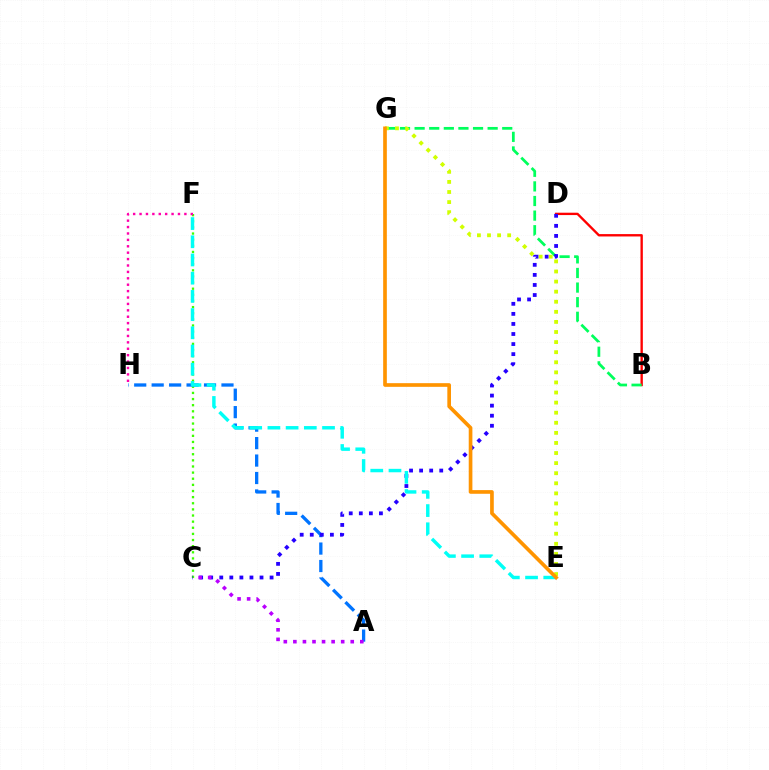{('B', 'D'): [{'color': '#ff0000', 'line_style': 'solid', 'thickness': 1.7}], ('C', 'F'): [{'color': '#3dff00', 'line_style': 'dotted', 'thickness': 1.67}], ('B', 'G'): [{'color': '#00ff5c', 'line_style': 'dashed', 'thickness': 1.98}], ('A', 'H'): [{'color': '#0074ff', 'line_style': 'dashed', 'thickness': 2.37}], ('C', 'D'): [{'color': '#2500ff', 'line_style': 'dotted', 'thickness': 2.73}], ('F', 'H'): [{'color': '#ff00ac', 'line_style': 'dotted', 'thickness': 1.74}], ('E', 'F'): [{'color': '#00fff6', 'line_style': 'dashed', 'thickness': 2.47}], ('E', 'G'): [{'color': '#d1ff00', 'line_style': 'dotted', 'thickness': 2.74}, {'color': '#ff9400', 'line_style': 'solid', 'thickness': 2.64}], ('A', 'C'): [{'color': '#b900ff', 'line_style': 'dotted', 'thickness': 2.6}]}